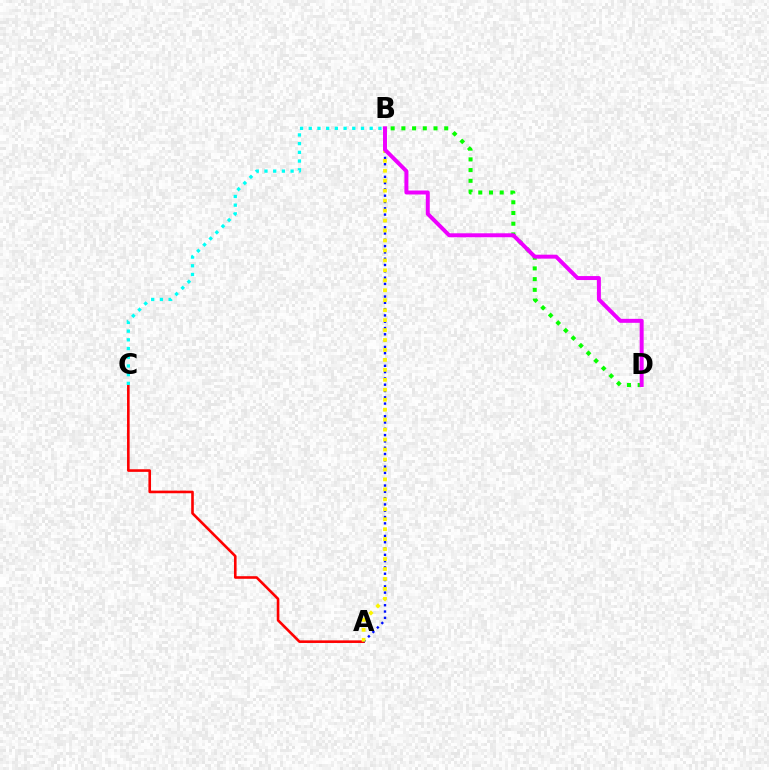{('A', 'C'): [{'color': '#ff0000', 'line_style': 'solid', 'thickness': 1.88}], ('A', 'B'): [{'color': '#0010ff', 'line_style': 'dotted', 'thickness': 1.71}, {'color': '#fcf500', 'line_style': 'dotted', 'thickness': 2.7}], ('B', 'C'): [{'color': '#00fff6', 'line_style': 'dotted', 'thickness': 2.37}], ('B', 'D'): [{'color': '#08ff00', 'line_style': 'dotted', 'thickness': 2.91}, {'color': '#ee00ff', 'line_style': 'solid', 'thickness': 2.86}]}